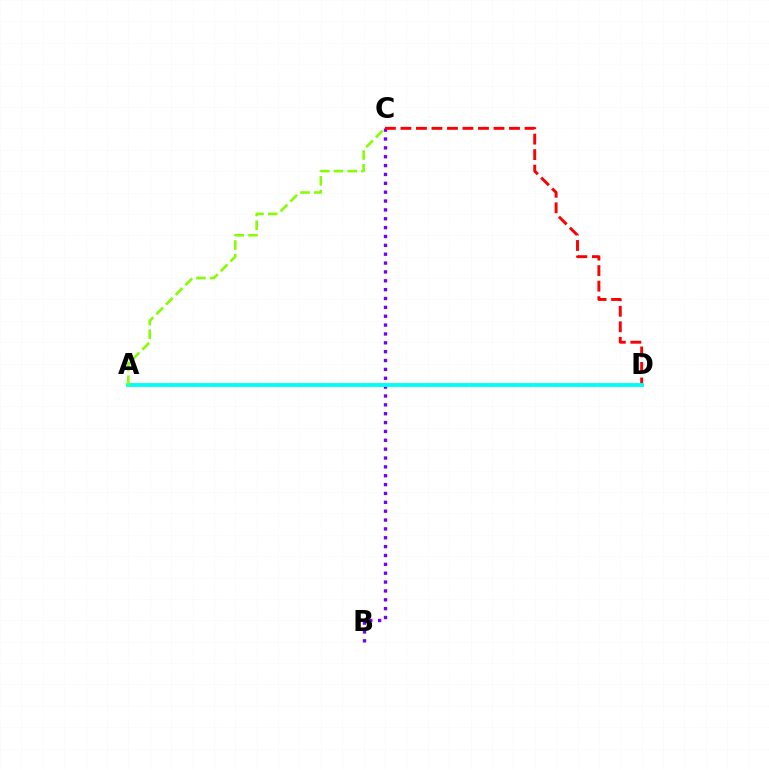{('B', 'C'): [{'color': '#7200ff', 'line_style': 'dotted', 'thickness': 2.41}], ('C', 'D'): [{'color': '#ff0000', 'line_style': 'dashed', 'thickness': 2.11}], ('A', 'D'): [{'color': '#00fff6', 'line_style': 'solid', 'thickness': 2.8}], ('A', 'C'): [{'color': '#84ff00', 'line_style': 'dashed', 'thickness': 1.86}]}